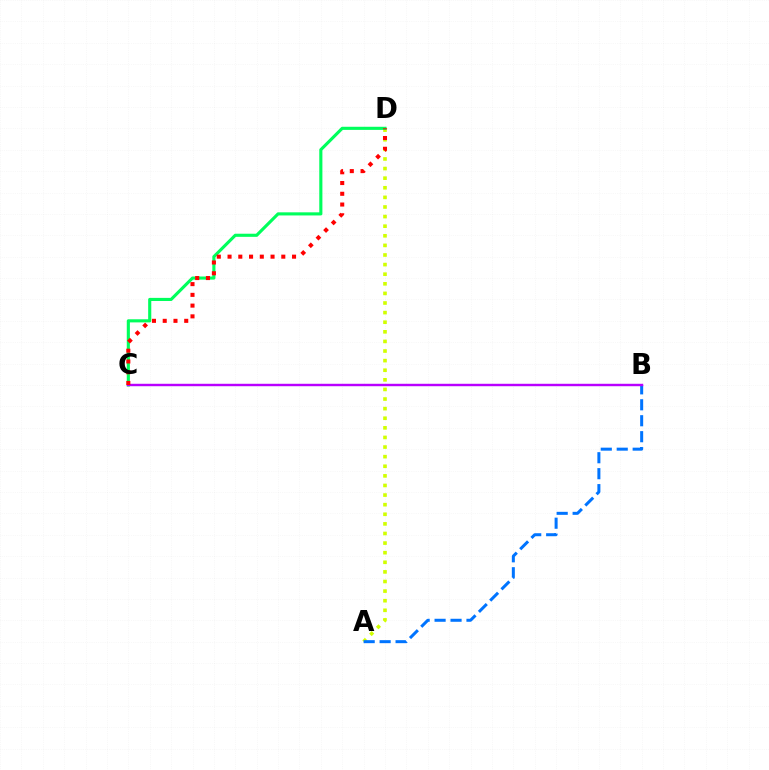{('A', 'D'): [{'color': '#d1ff00', 'line_style': 'dotted', 'thickness': 2.61}], ('A', 'B'): [{'color': '#0074ff', 'line_style': 'dashed', 'thickness': 2.17}], ('C', 'D'): [{'color': '#00ff5c', 'line_style': 'solid', 'thickness': 2.25}, {'color': '#ff0000', 'line_style': 'dotted', 'thickness': 2.92}], ('B', 'C'): [{'color': '#b900ff', 'line_style': 'solid', 'thickness': 1.75}]}